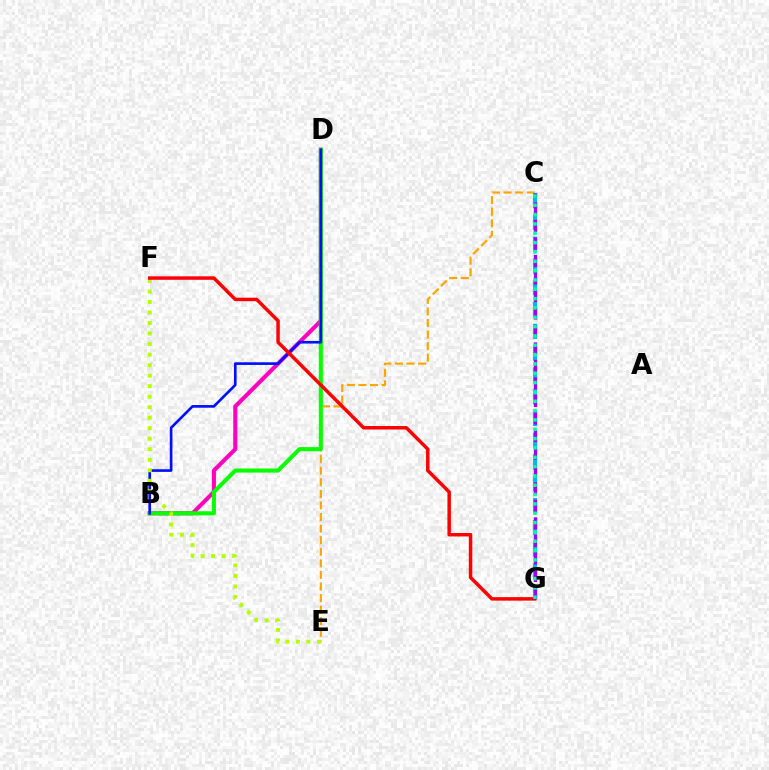{('C', 'E'): [{'color': '#ffa500', 'line_style': 'dashed', 'thickness': 1.57}], ('B', 'D'): [{'color': '#ff00bd', 'line_style': 'solid', 'thickness': 2.93}, {'color': '#08ff00', 'line_style': 'solid', 'thickness': 2.93}, {'color': '#0010ff', 'line_style': 'solid', 'thickness': 1.91}], ('C', 'G'): [{'color': '#00b5ff', 'line_style': 'dashed', 'thickness': 2.96}, {'color': '#9b00ff', 'line_style': 'dashed', 'thickness': 2.38}, {'color': '#00ff9d', 'line_style': 'dotted', 'thickness': 2.54}], ('E', 'F'): [{'color': '#b3ff00', 'line_style': 'dotted', 'thickness': 2.86}], ('F', 'G'): [{'color': '#ff0000', 'line_style': 'solid', 'thickness': 2.51}]}